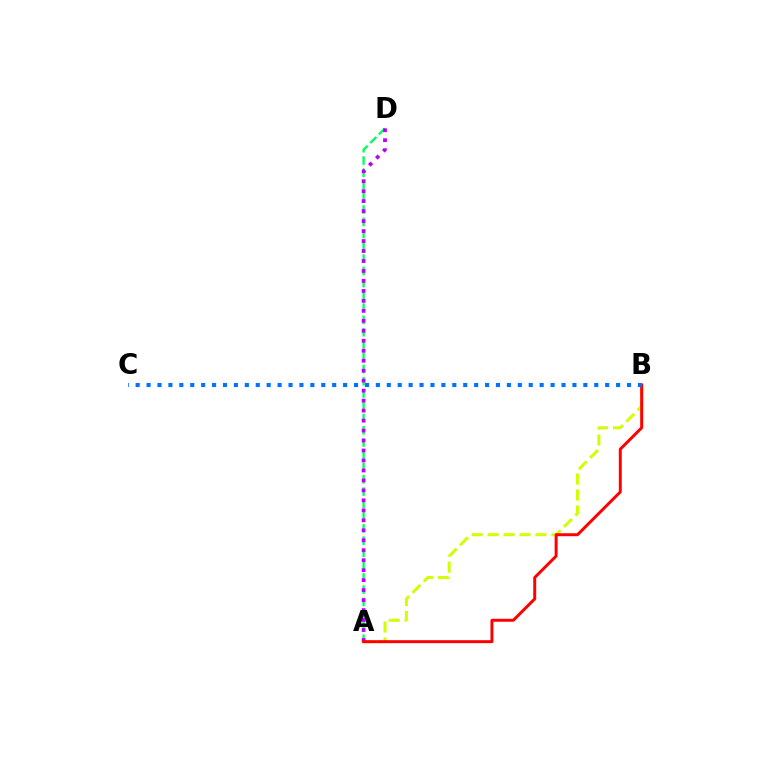{('A', 'D'): [{'color': '#00ff5c', 'line_style': 'dashed', 'thickness': 1.67}, {'color': '#b900ff', 'line_style': 'dotted', 'thickness': 2.71}], ('A', 'B'): [{'color': '#d1ff00', 'line_style': 'dashed', 'thickness': 2.17}, {'color': '#ff0000', 'line_style': 'solid', 'thickness': 2.13}], ('B', 'C'): [{'color': '#0074ff', 'line_style': 'dotted', 'thickness': 2.97}]}